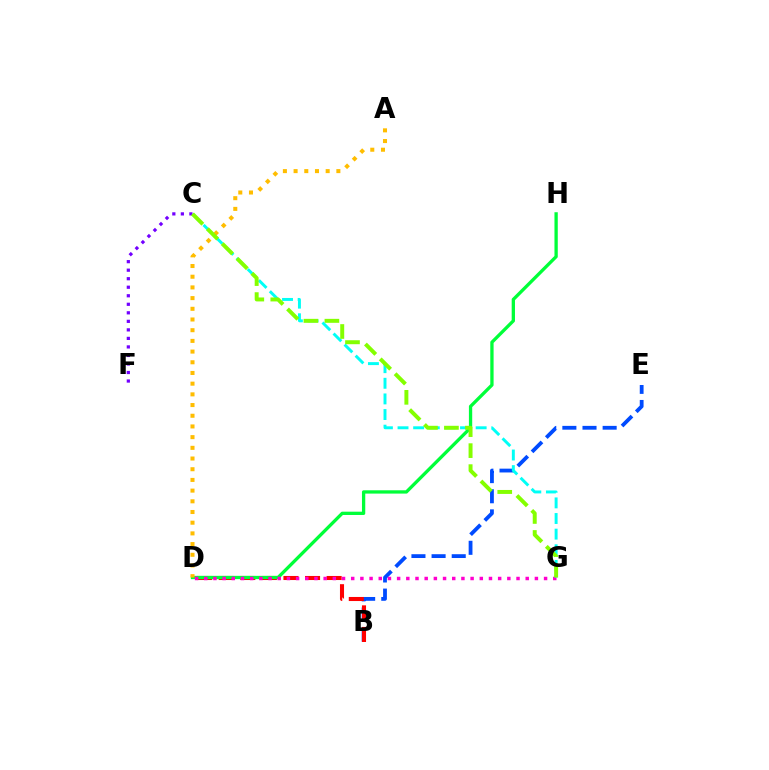{('B', 'E'): [{'color': '#004bff', 'line_style': 'dashed', 'thickness': 2.74}], ('B', 'D'): [{'color': '#ff0000', 'line_style': 'dashed', 'thickness': 2.93}], ('D', 'H'): [{'color': '#00ff39', 'line_style': 'solid', 'thickness': 2.38}], ('A', 'D'): [{'color': '#ffbd00', 'line_style': 'dotted', 'thickness': 2.91}], ('D', 'G'): [{'color': '#ff00cf', 'line_style': 'dotted', 'thickness': 2.5}], ('C', 'G'): [{'color': '#00fff6', 'line_style': 'dashed', 'thickness': 2.12}, {'color': '#84ff00', 'line_style': 'dashed', 'thickness': 2.85}], ('C', 'F'): [{'color': '#7200ff', 'line_style': 'dotted', 'thickness': 2.32}]}